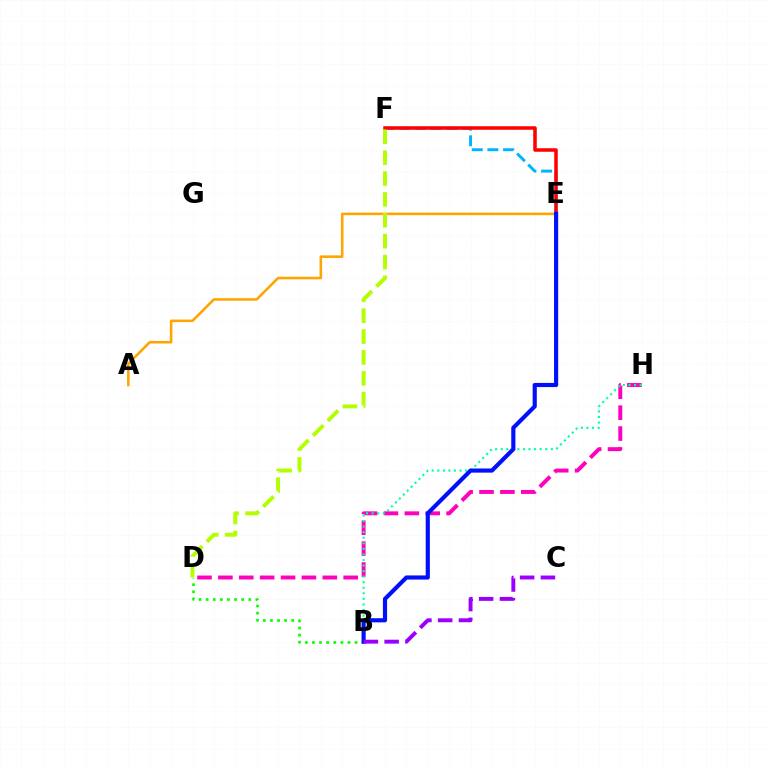{('D', 'H'): [{'color': '#ff00bd', 'line_style': 'dashed', 'thickness': 2.84}], ('E', 'F'): [{'color': '#00b5ff', 'line_style': 'dashed', 'thickness': 2.12}, {'color': '#ff0000', 'line_style': 'solid', 'thickness': 2.54}], ('A', 'E'): [{'color': '#ffa500', 'line_style': 'solid', 'thickness': 1.85}], ('B', 'H'): [{'color': '#00ff9d', 'line_style': 'dotted', 'thickness': 1.51}], ('B', 'D'): [{'color': '#08ff00', 'line_style': 'dotted', 'thickness': 1.93}], ('B', 'E'): [{'color': '#0010ff', 'line_style': 'solid', 'thickness': 2.99}], ('B', 'C'): [{'color': '#9b00ff', 'line_style': 'dashed', 'thickness': 2.82}], ('D', 'F'): [{'color': '#b3ff00', 'line_style': 'dashed', 'thickness': 2.83}]}